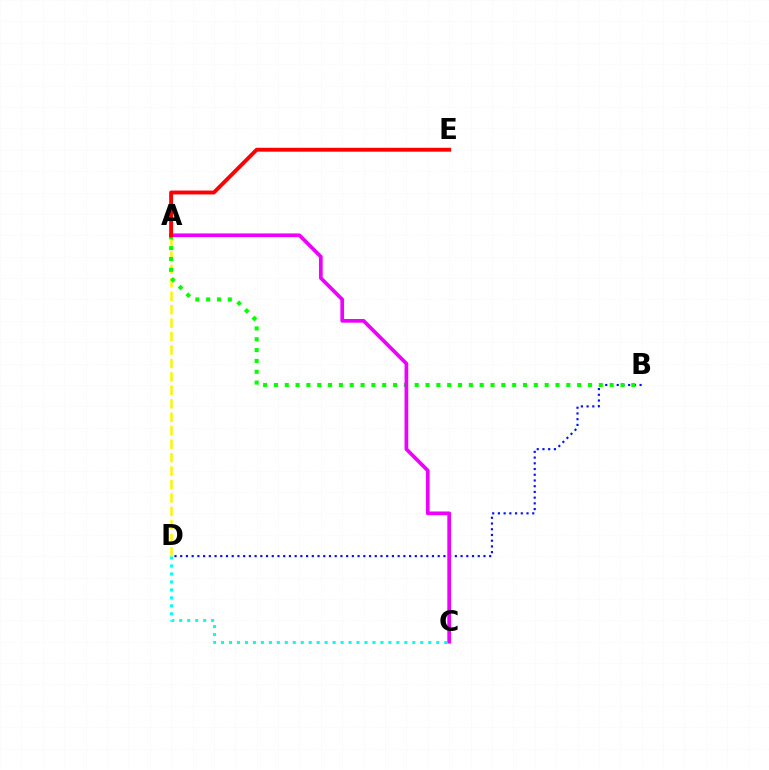{('A', 'D'): [{'color': '#fcf500', 'line_style': 'dashed', 'thickness': 1.83}], ('B', 'D'): [{'color': '#0010ff', 'line_style': 'dotted', 'thickness': 1.55}], ('A', 'B'): [{'color': '#08ff00', 'line_style': 'dotted', 'thickness': 2.94}], ('A', 'C'): [{'color': '#ee00ff', 'line_style': 'solid', 'thickness': 2.67}], ('A', 'E'): [{'color': '#ff0000', 'line_style': 'solid', 'thickness': 2.81}], ('C', 'D'): [{'color': '#00fff6', 'line_style': 'dotted', 'thickness': 2.17}]}